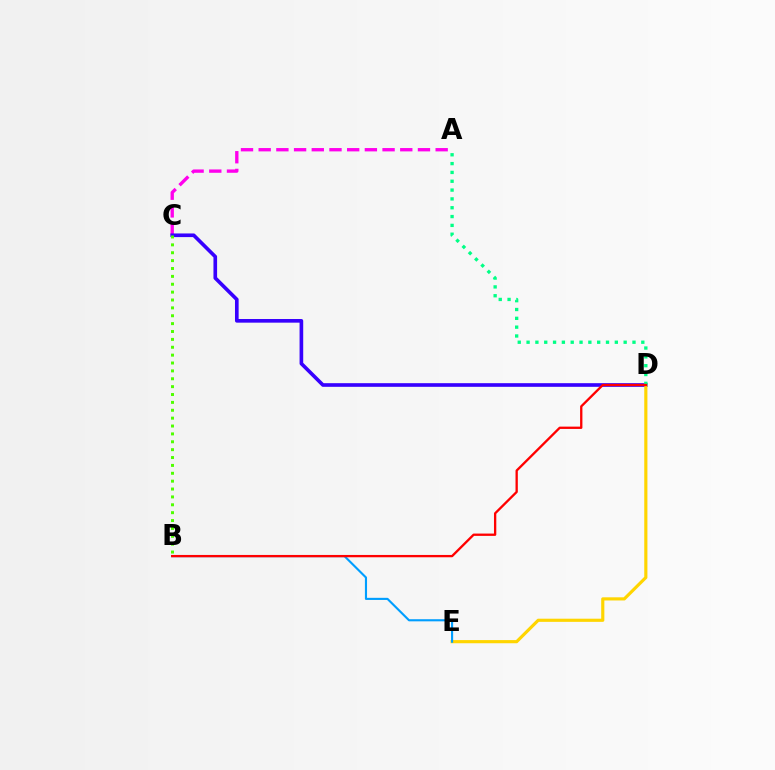{('A', 'C'): [{'color': '#ff00ed', 'line_style': 'dashed', 'thickness': 2.4}], ('C', 'D'): [{'color': '#3700ff', 'line_style': 'solid', 'thickness': 2.62}], ('D', 'E'): [{'color': '#ffd500', 'line_style': 'solid', 'thickness': 2.27}], ('A', 'D'): [{'color': '#00ff86', 'line_style': 'dotted', 'thickness': 2.4}], ('B', 'E'): [{'color': '#009eff', 'line_style': 'solid', 'thickness': 1.53}], ('B', 'D'): [{'color': '#ff0000', 'line_style': 'solid', 'thickness': 1.67}], ('B', 'C'): [{'color': '#4fff00', 'line_style': 'dotted', 'thickness': 2.14}]}